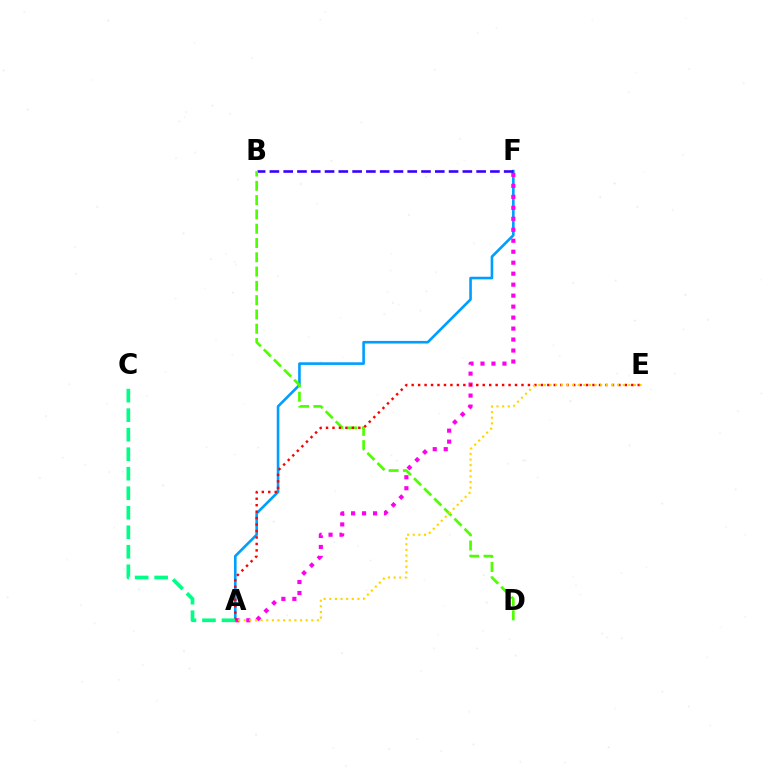{('A', 'F'): [{'color': '#009eff', 'line_style': 'solid', 'thickness': 1.89}, {'color': '#ff00ed', 'line_style': 'dotted', 'thickness': 2.98}], ('B', 'F'): [{'color': '#3700ff', 'line_style': 'dashed', 'thickness': 1.87}], ('B', 'D'): [{'color': '#4fff00', 'line_style': 'dashed', 'thickness': 1.94}], ('A', 'E'): [{'color': '#ff0000', 'line_style': 'dotted', 'thickness': 1.75}, {'color': '#ffd500', 'line_style': 'dotted', 'thickness': 1.53}], ('A', 'C'): [{'color': '#00ff86', 'line_style': 'dashed', 'thickness': 2.65}]}